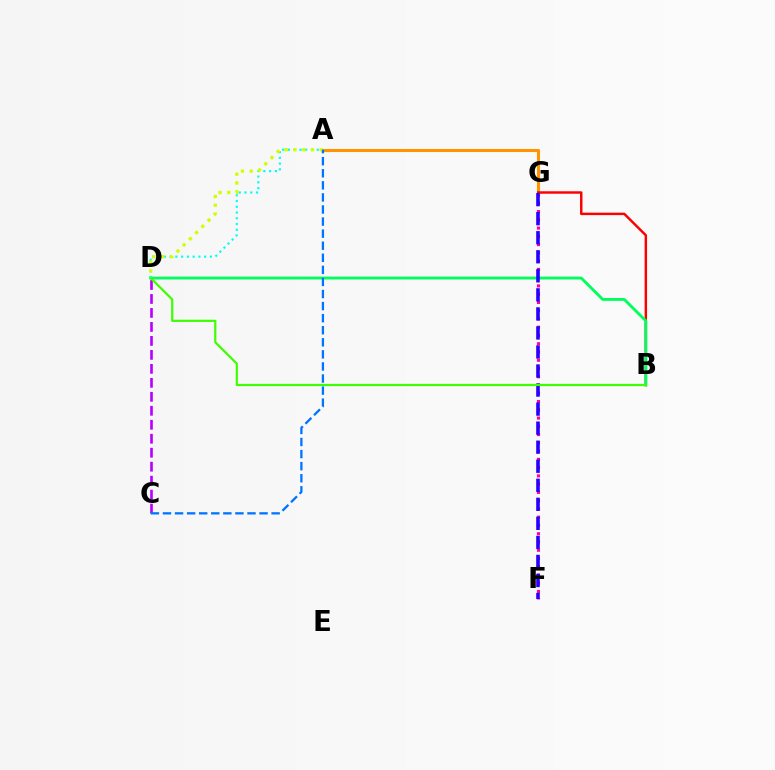{('F', 'G'): [{'color': '#ff00ac', 'line_style': 'dotted', 'thickness': 2.24}, {'color': '#2500ff', 'line_style': 'dashed', 'thickness': 2.59}], ('A', 'G'): [{'color': '#ff9400', 'line_style': 'solid', 'thickness': 2.21}], ('B', 'G'): [{'color': '#ff0000', 'line_style': 'solid', 'thickness': 1.77}], ('C', 'D'): [{'color': '#b900ff', 'line_style': 'dashed', 'thickness': 1.9}], ('B', 'D'): [{'color': '#00ff5c', 'line_style': 'solid', 'thickness': 2.06}, {'color': '#3dff00', 'line_style': 'solid', 'thickness': 1.59}], ('A', 'D'): [{'color': '#00fff6', 'line_style': 'dotted', 'thickness': 1.56}, {'color': '#d1ff00', 'line_style': 'dotted', 'thickness': 2.38}], ('A', 'C'): [{'color': '#0074ff', 'line_style': 'dashed', 'thickness': 1.64}]}